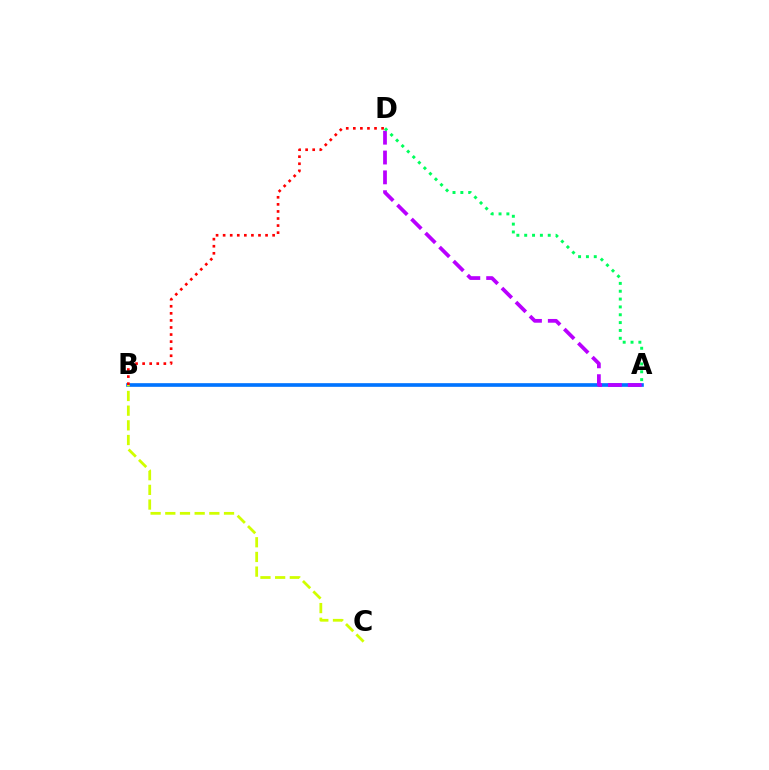{('A', 'B'): [{'color': '#0074ff', 'line_style': 'solid', 'thickness': 2.63}], ('B', 'C'): [{'color': '#d1ff00', 'line_style': 'dashed', 'thickness': 1.99}], ('A', 'D'): [{'color': '#b900ff', 'line_style': 'dashed', 'thickness': 2.7}, {'color': '#00ff5c', 'line_style': 'dotted', 'thickness': 2.13}], ('B', 'D'): [{'color': '#ff0000', 'line_style': 'dotted', 'thickness': 1.92}]}